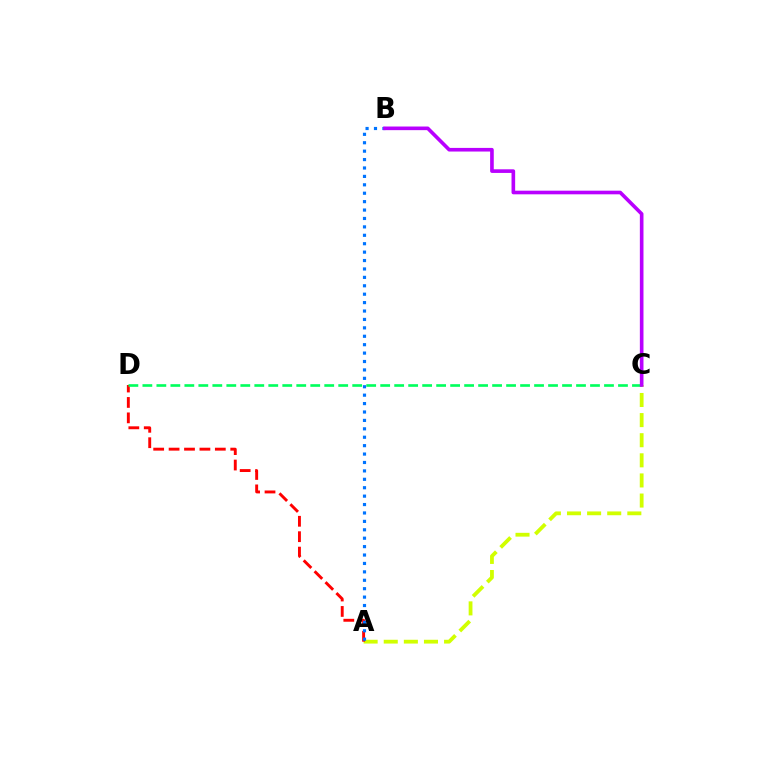{('A', 'C'): [{'color': '#d1ff00', 'line_style': 'dashed', 'thickness': 2.73}], ('A', 'D'): [{'color': '#ff0000', 'line_style': 'dashed', 'thickness': 2.09}], ('C', 'D'): [{'color': '#00ff5c', 'line_style': 'dashed', 'thickness': 1.9}], ('A', 'B'): [{'color': '#0074ff', 'line_style': 'dotted', 'thickness': 2.29}], ('B', 'C'): [{'color': '#b900ff', 'line_style': 'solid', 'thickness': 2.61}]}